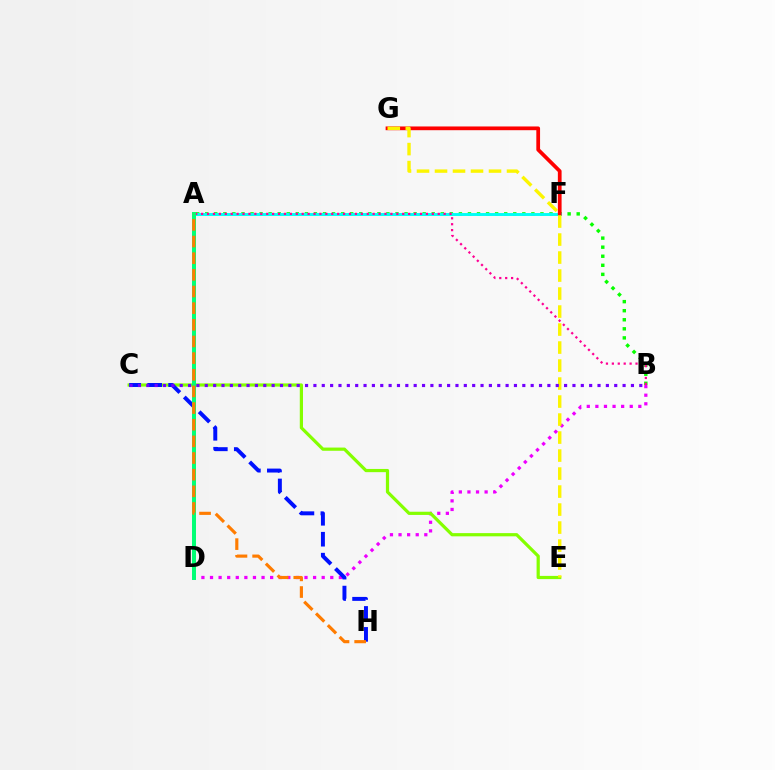{('A', 'D'): [{'color': '#008cff', 'line_style': 'dashed', 'thickness': 1.65}, {'color': '#00ff74', 'line_style': 'solid', 'thickness': 2.86}], ('A', 'B'): [{'color': '#08ff00', 'line_style': 'dotted', 'thickness': 2.46}, {'color': '#ff0094', 'line_style': 'dotted', 'thickness': 1.61}], ('B', 'D'): [{'color': '#ee00ff', 'line_style': 'dotted', 'thickness': 2.33}], ('A', 'F'): [{'color': '#00fff6', 'line_style': 'solid', 'thickness': 2.1}], ('F', 'G'): [{'color': '#ff0000', 'line_style': 'solid', 'thickness': 2.69}], ('C', 'E'): [{'color': '#84ff00', 'line_style': 'solid', 'thickness': 2.31}], ('C', 'H'): [{'color': '#0010ff', 'line_style': 'dashed', 'thickness': 2.84}], ('E', 'G'): [{'color': '#fcf500', 'line_style': 'dashed', 'thickness': 2.45}], ('B', 'C'): [{'color': '#7200ff', 'line_style': 'dotted', 'thickness': 2.27}], ('A', 'H'): [{'color': '#ff7c00', 'line_style': 'dashed', 'thickness': 2.26}]}